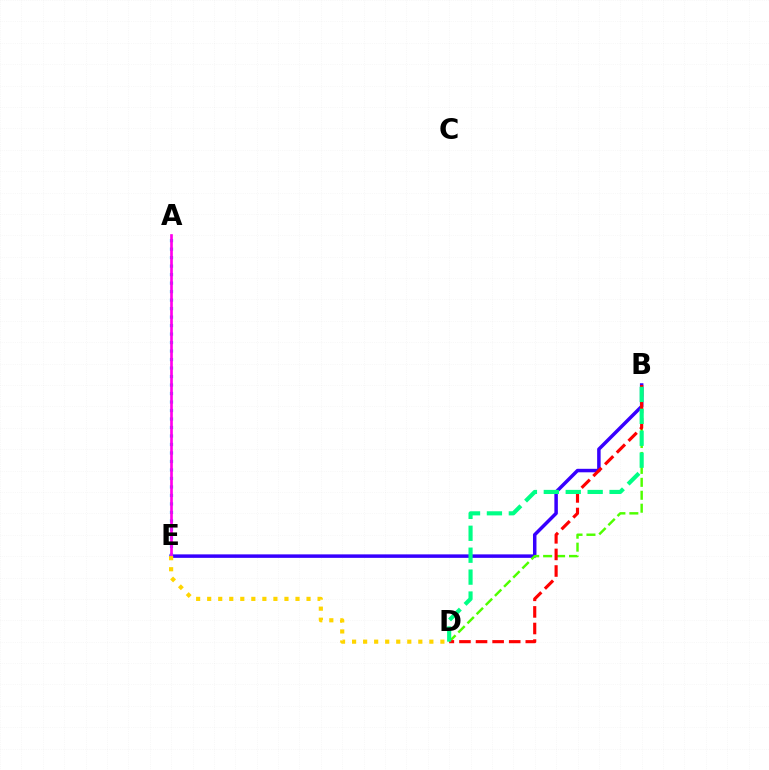{('B', 'E'): [{'color': '#3700ff', 'line_style': 'solid', 'thickness': 2.51}], ('A', 'E'): [{'color': '#009eff', 'line_style': 'dotted', 'thickness': 2.31}, {'color': '#ff00ed', 'line_style': 'solid', 'thickness': 1.92}], ('B', 'D'): [{'color': '#4fff00', 'line_style': 'dashed', 'thickness': 1.76}, {'color': '#ff0000', 'line_style': 'dashed', 'thickness': 2.25}, {'color': '#00ff86', 'line_style': 'dashed', 'thickness': 2.98}], ('D', 'E'): [{'color': '#ffd500', 'line_style': 'dotted', 'thickness': 3.0}]}